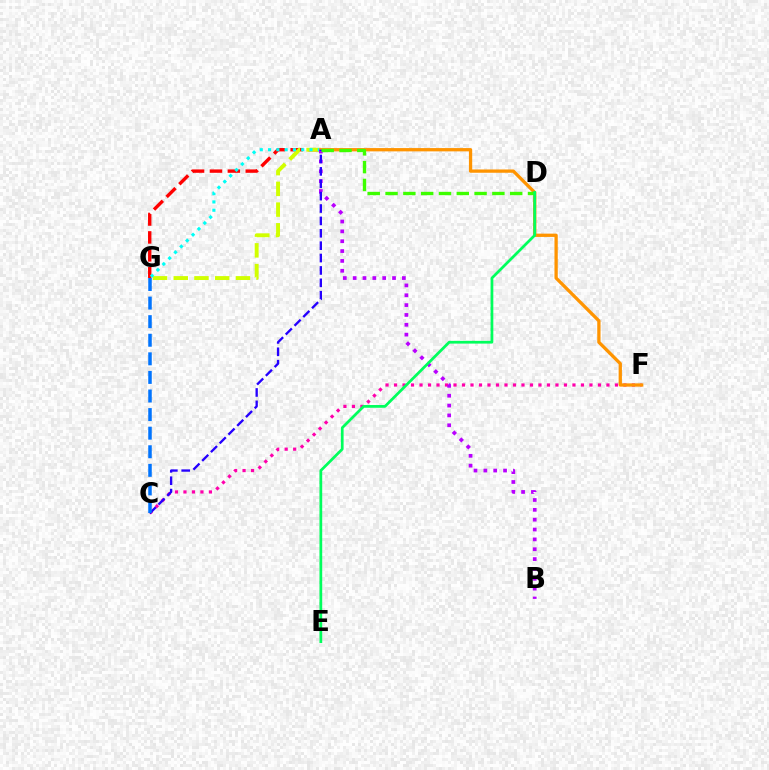{('C', 'F'): [{'color': '#ff00ac', 'line_style': 'dotted', 'thickness': 2.31}], ('A', 'G'): [{'color': '#ff0000', 'line_style': 'dashed', 'thickness': 2.43}, {'color': '#d1ff00', 'line_style': 'dashed', 'thickness': 2.81}, {'color': '#00fff6', 'line_style': 'dotted', 'thickness': 2.25}], ('A', 'F'): [{'color': '#ff9400', 'line_style': 'solid', 'thickness': 2.37}], ('A', 'B'): [{'color': '#b900ff', 'line_style': 'dotted', 'thickness': 2.68}], ('A', 'C'): [{'color': '#2500ff', 'line_style': 'dashed', 'thickness': 1.68}], ('C', 'G'): [{'color': '#0074ff', 'line_style': 'dashed', 'thickness': 2.52}], ('A', 'D'): [{'color': '#3dff00', 'line_style': 'dashed', 'thickness': 2.42}], ('D', 'E'): [{'color': '#00ff5c', 'line_style': 'solid', 'thickness': 1.98}]}